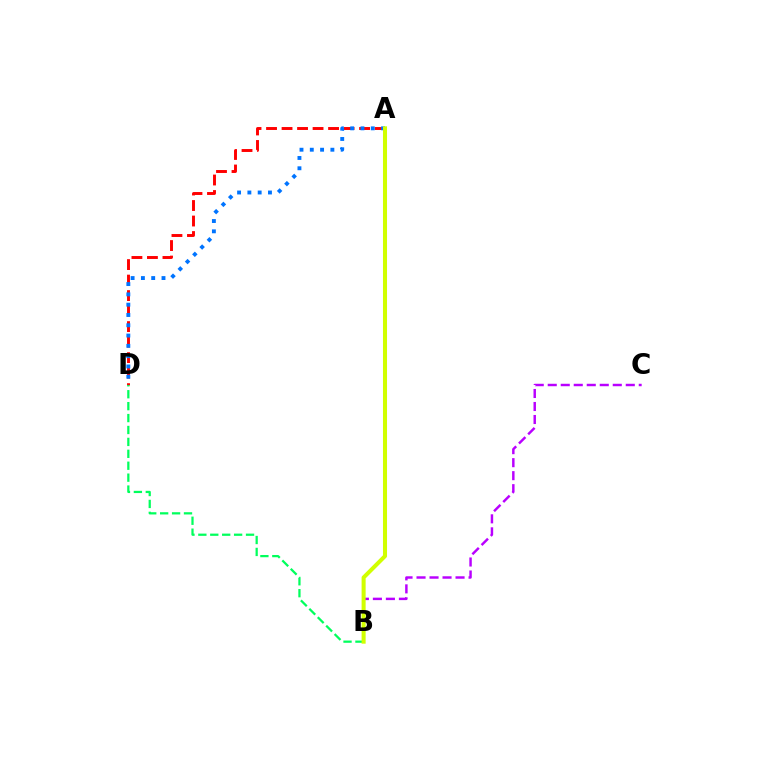{('A', 'D'): [{'color': '#ff0000', 'line_style': 'dashed', 'thickness': 2.11}, {'color': '#0074ff', 'line_style': 'dotted', 'thickness': 2.8}], ('B', 'C'): [{'color': '#b900ff', 'line_style': 'dashed', 'thickness': 1.77}], ('B', 'D'): [{'color': '#00ff5c', 'line_style': 'dashed', 'thickness': 1.62}], ('A', 'B'): [{'color': '#d1ff00', 'line_style': 'solid', 'thickness': 2.91}]}